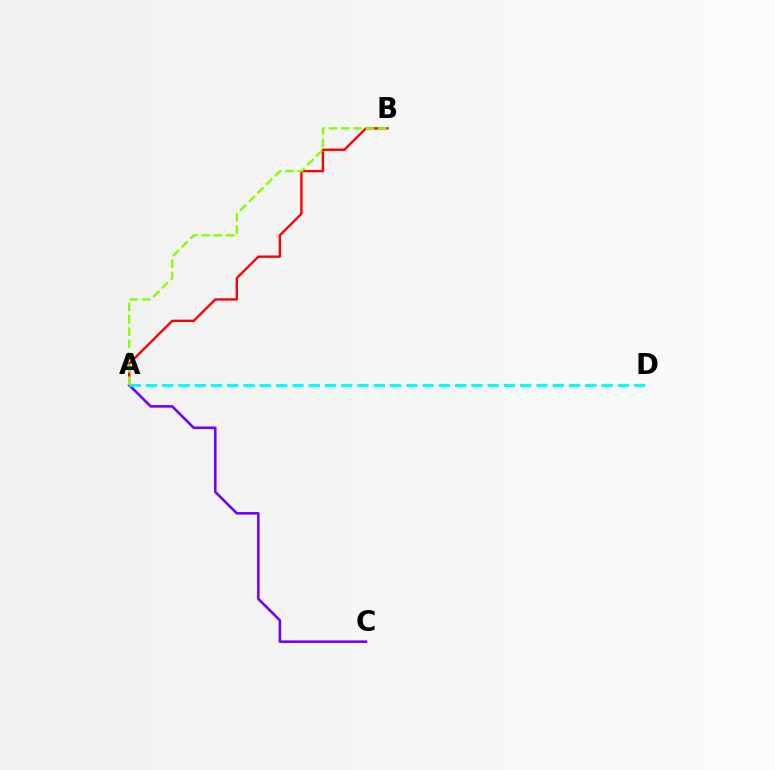{('A', 'B'): [{'color': '#ff0000', 'line_style': 'solid', 'thickness': 1.7}, {'color': '#84ff00', 'line_style': 'dashed', 'thickness': 1.67}], ('A', 'C'): [{'color': '#7200ff', 'line_style': 'solid', 'thickness': 1.85}], ('A', 'D'): [{'color': '#00fff6', 'line_style': 'dashed', 'thickness': 2.21}]}